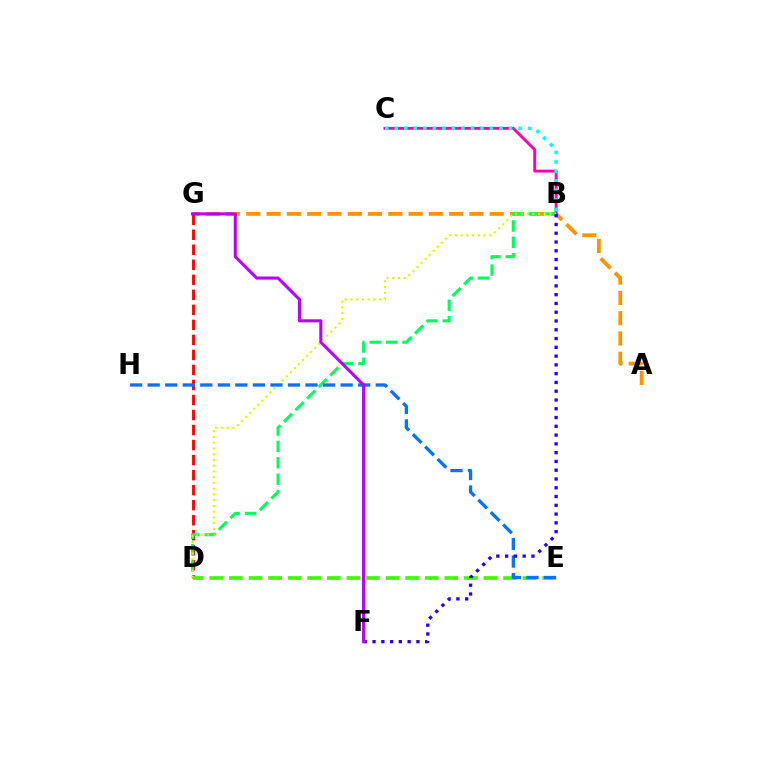{('A', 'G'): [{'color': '#ff9400', 'line_style': 'dashed', 'thickness': 2.76}], ('D', 'G'): [{'color': '#ff0000', 'line_style': 'dashed', 'thickness': 2.04}], ('D', 'E'): [{'color': '#3dff00', 'line_style': 'dashed', 'thickness': 2.66}], ('B', 'C'): [{'color': '#ff00ac', 'line_style': 'solid', 'thickness': 2.09}, {'color': '#00fff6', 'line_style': 'dotted', 'thickness': 2.59}], ('B', 'D'): [{'color': '#00ff5c', 'line_style': 'dashed', 'thickness': 2.23}, {'color': '#d1ff00', 'line_style': 'dotted', 'thickness': 1.56}], ('E', 'H'): [{'color': '#0074ff', 'line_style': 'dashed', 'thickness': 2.38}], ('B', 'F'): [{'color': '#2500ff', 'line_style': 'dotted', 'thickness': 2.38}], ('F', 'G'): [{'color': '#b900ff', 'line_style': 'solid', 'thickness': 2.23}]}